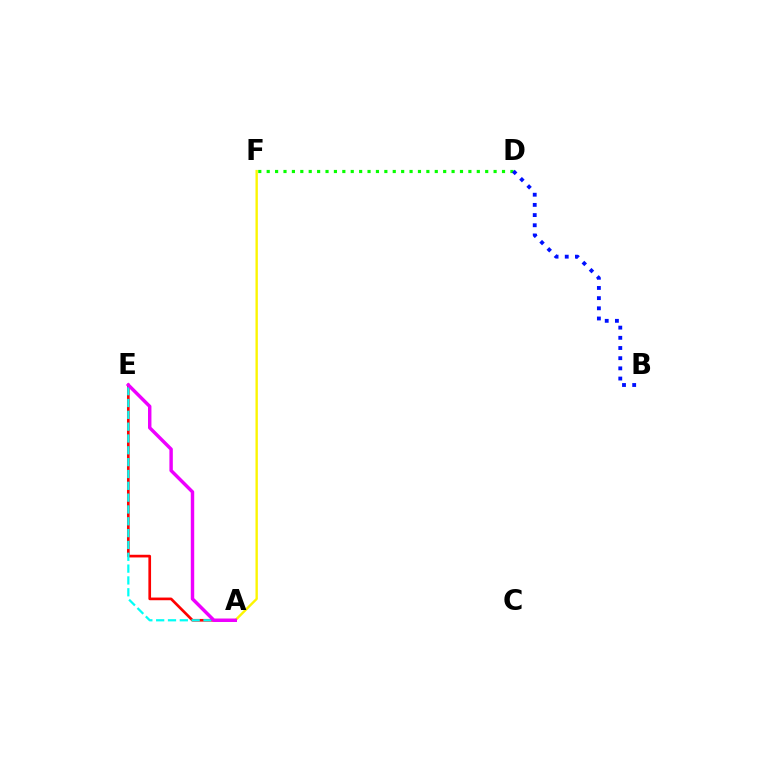{('A', 'E'): [{'color': '#ff0000', 'line_style': 'solid', 'thickness': 1.93}, {'color': '#00fff6', 'line_style': 'dashed', 'thickness': 1.61}, {'color': '#ee00ff', 'line_style': 'solid', 'thickness': 2.47}], ('D', 'F'): [{'color': '#08ff00', 'line_style': 'dotted', 'thickness': 2.28}], ('A', 'F'): [{'color': '#fcf500', 'line_style': 'solid', 'thickness': 1.71}], ('B', 'D'): [{'color': '#0010ff', 'line_style': 'dotted', 'thickness': 2.77}]}